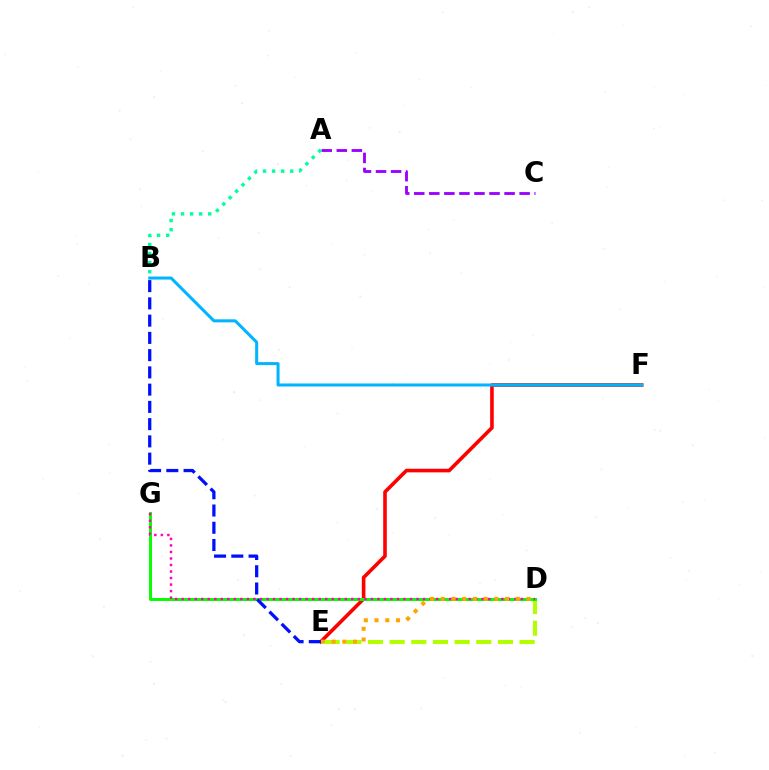{('A', 'C'): [{'color': '#9b00ff', 'line_style': 'dashed', 'thickness': 2.05}], ('E', 'F'): [{'color': '#ff0000', 'line_style': 'solid', 'thickness': 2.6}], ('A', 'B'): [{'color': '#00ff9d', 'line_style': 'dotted', 'thickness': 2.46}], ('D', 'E'): [{'color': '#b3ff00', 'line_style': 'dashed', 'thickness': 2.94}, {'color': '#ffa500', 'line_style': 'dotted', 'thickness': 2.91}], ('D', 'G'): [{'color': '#08ff00', 'line_style': 'solid', 'thickness': 2.14}, {'color': '#ff00bd', 'line_style': 'dotted', 'thickness': 1.77}], ('B', 'F'): [{'color': '#00b5ff', 'line_style': 'solid', 'thickness': 2.18}], ('B', 'E'): [{'color': '#0010ff', 'line_style': 'dashed', 'thickness': 2.34}]}